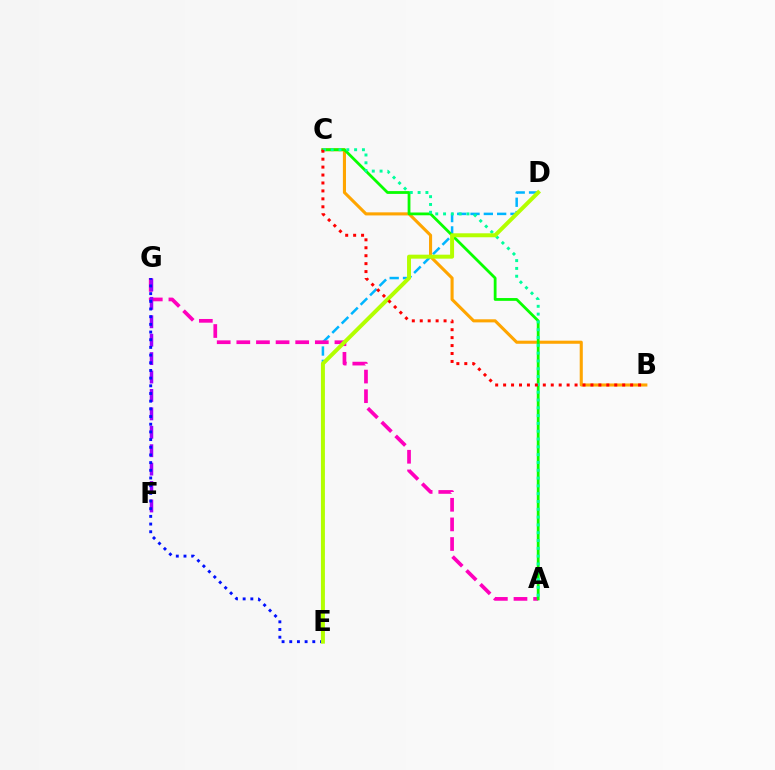{('D', 'E'): [{'color': '#00b5ff', 'line_style': 'dashed', 'thickness': 1.81}, {'color': '#b3ff00', 'line_style': 'solid', 'thickness': 2.86}], ('A', 'G'): [{'color': '#ff00bd', 'line_style': 'dashed', 'thickness': 2.67}], ('B', 'C'): [{'color': '#ffa500', 'line_style': 'solid', 'thickness': 2.22}, {'color': '#ff0000', 'line_style': 'dotted', 'thickness': 2.16}], ('F', 'G'): [{'color': '#9b00ff', 'line_style': 'dashed', 'thickness': 2.5}], ('E', 'G'): [{'color': '#0010ff', 'line_style': 'dotted', 'thickness': 2.09}], ('A', 'C'): [{'color': '#08ff00', 'line_style': 'solid', 'thickness': 2.01}, {'color': '#00ff9d', 'line_style': 'dotted', 'thickness': 2.12}]}